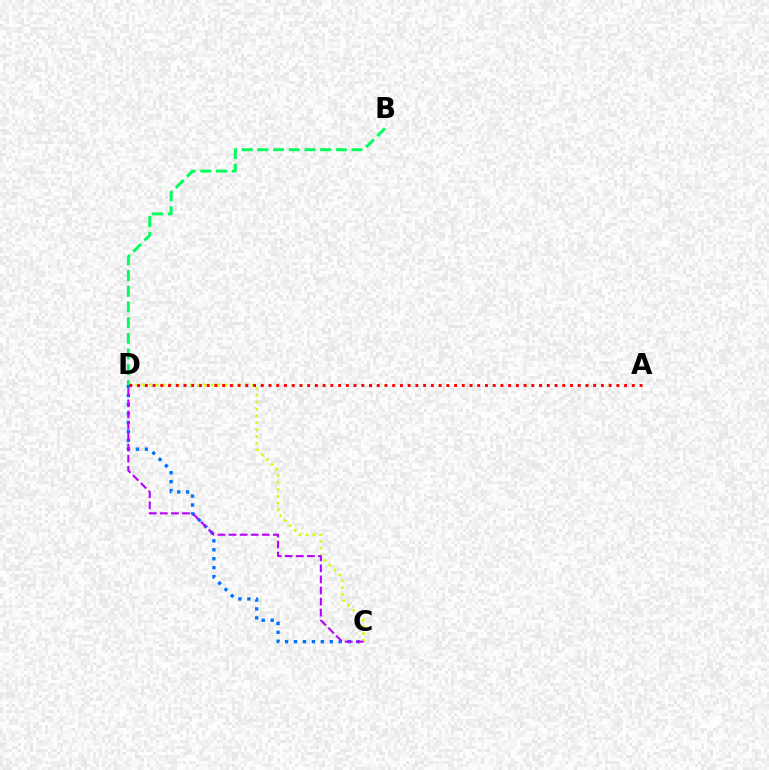{('C', 'D'): [{'color': '#d1ff00', 'line_style': 'dotted', 'thickness': 1.86}, {'color': '#0074ff', 'line_style': 'dotted', 'thickness': 2.43}, {'color': '#b900ff', 'line_style': 'dashed', 'thickness': 1.51}], ('B', 'D'): [{'color': '#00ff5c', 'line_style': 'dashed', 'thickness': 2.13}], ('A', 'D'): [{'color': '#ff0000', 'line_style': 'dotted', 'thickness': 2.1}]}